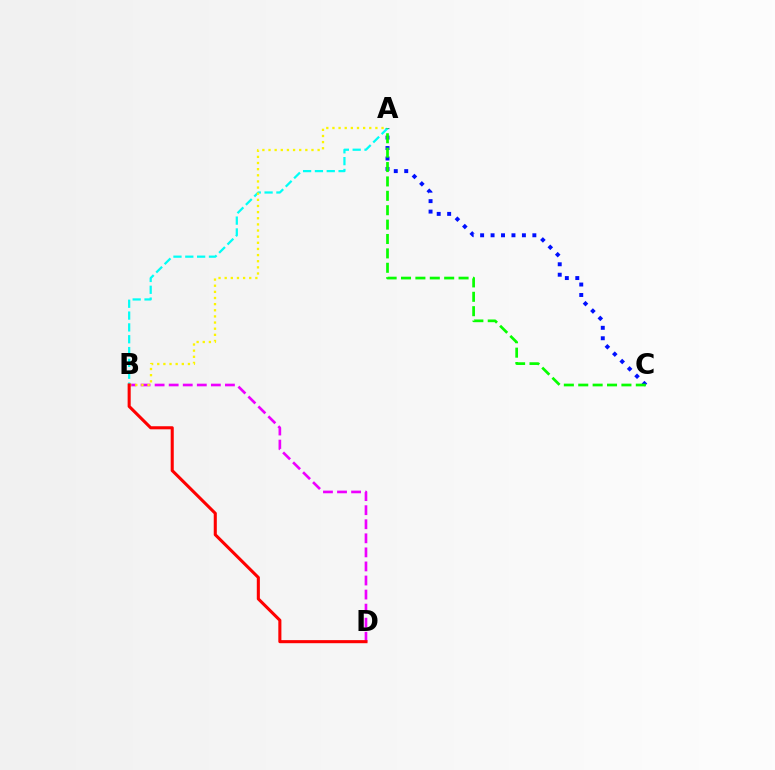{('B', 'D'): [{'color': '#ee00ff', 'line_style': 'dashed', 'thickness': 1.91}, {'color': '#ff0000', 'line_style': 'solid', 'thickness': 2.21}], ('A', 'C'): [{'color': '#0010ff', 'line_style': 'dotted', 'thickness': 2.84}, {'color': '#08ff00', 'line_style': 'dashed', 'thickness': 1.96}], ('A', 'B'): [{'color': '#00fff6', 'line_style': 'dashed', 'thickness': 1.61}, {'color': '#fcf500', 'line_style': 'dotted', 'thickness': 1.67}]}